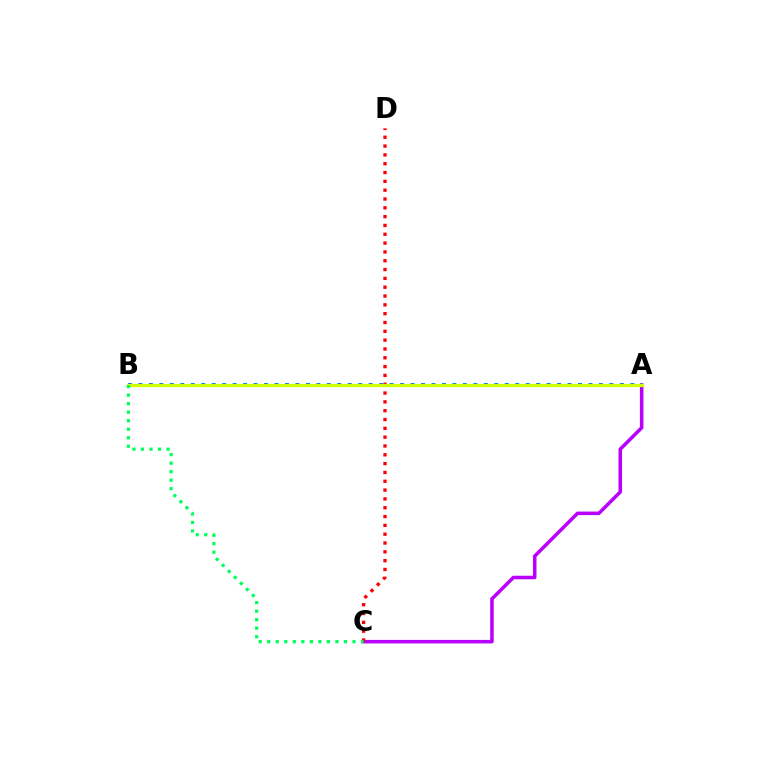{('A', 'C'): [{'color': '#b900ff', 'line_style': 'solid', 'thickness': 2.54}], ('C', 'D'): [{'color': '#ff0000', 'line_style': 'dotted', 'thickness': 2.4}], ('A', 'B'): [{'color': '#0074ff', 'line_style': 'dotted', 'thickness': 2.84}, {'color': '#d1ff00', 'line_style': 'solid', 'thickness': 2.32}], ('B', 'C'): [{'color': '#00ff5c', 'line_style': 'dotted', 'thickness': 2.32}]}